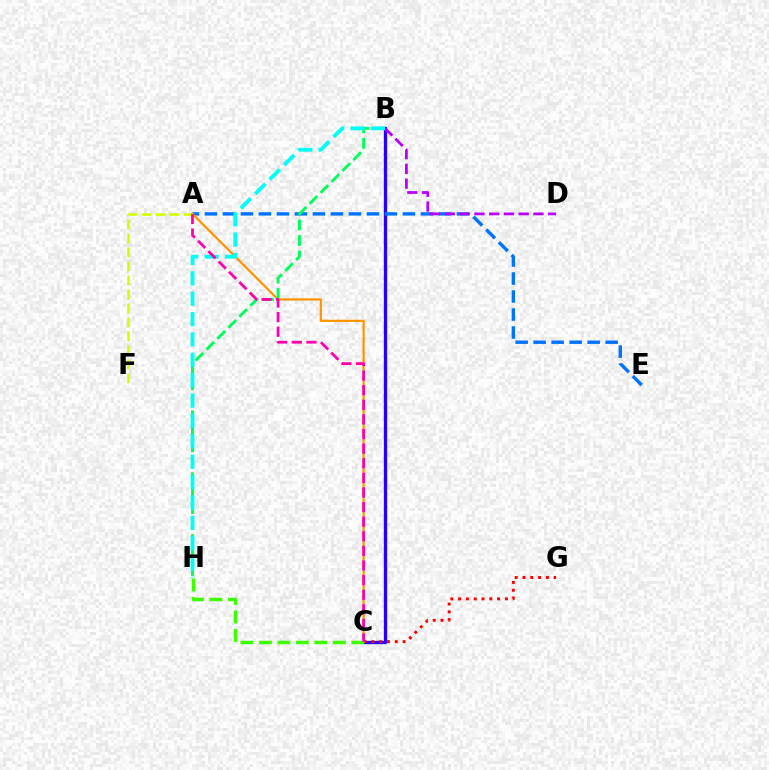{('B', 'C'): [{'color': '#2500ff', 'line_style': 'solid', 'thickness': 2.4}], ('A', 'E'): [{'color': '#0074ff', 'line_style': 'dashed', 'thickness': 2.45}], ('B', 'D'): [{'color': '#b900ff', 'line_style': 'dashed', 'thickness': 2.0}], ('A', 'C'): [{'color': '#ff9400', 'line_style': 'solid', 'thickness': 1.59}, {'color': '#ff00ac', 'line_style': 'dashed', 'thickness': 1.98}], ('B', 'H'): [{'color': '#00ff5c', 'line_style': 'dashed', 'thickness': 2.1}, {'color': '#00fff6', 'line_style': 'dashed', 'thickness': 2.77}], ('C', 'G'): [{'color': '#ff0000', 'line_style': 'dotted', 'thickness': 2.12}], ('C', 'H'): [{'color': '#3dff00', 'line_style': 'dashed', 'thickness': 2.51}], ('A', 'F'): [{'color': '#d1ff00', 'line_style': 'dashed', 'thickness': 1.9}]}